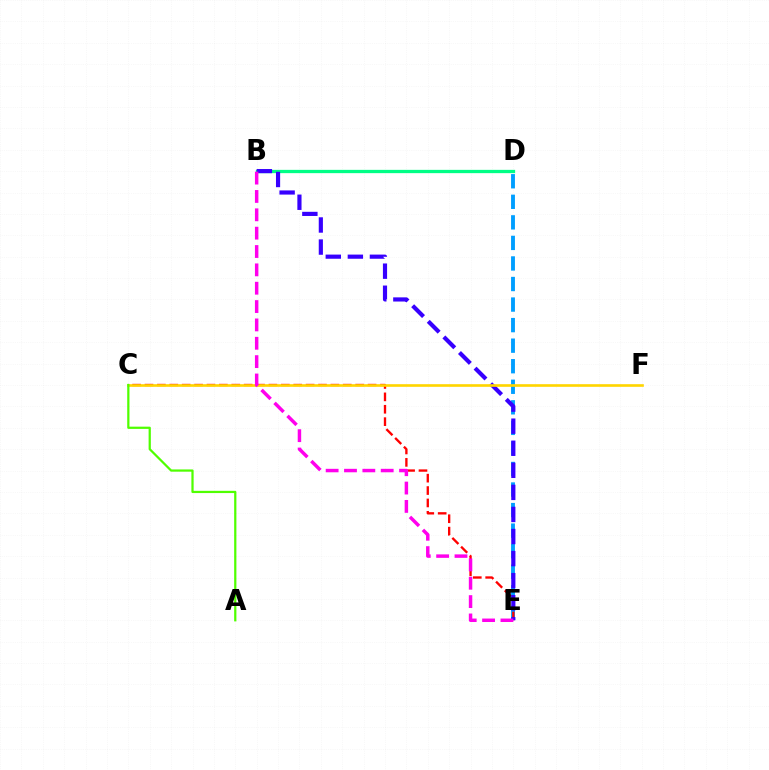{('B', 'D'): [{'color': '#00ff86', 'line_style': 'solid', 'thickness': 2.37}], ('D', 'E'): [{'color': '#009eff', 'line_style': 'dashed', 'thickness': 2.79}], ('C', 'E'): [{'color': '#ff0000', 'line_style': 'dashed', 'thickness': 1.68}], ('B', 'E'): [{'color': '#3700ff', 'line_style': 'dashed', 'thickness': 3.0}, {'color': '#ff00ed', 'line_style': 'dashed', 'thickness': 2.49}], ('C', 'F'): [{'color': '#ffd500', 'line_style': 'solid', 'thickness': 1.9}], ('A', 'C'): [{'color': '#4fff00', 'line_style': 'solid', 'thickness': 1.61}]}